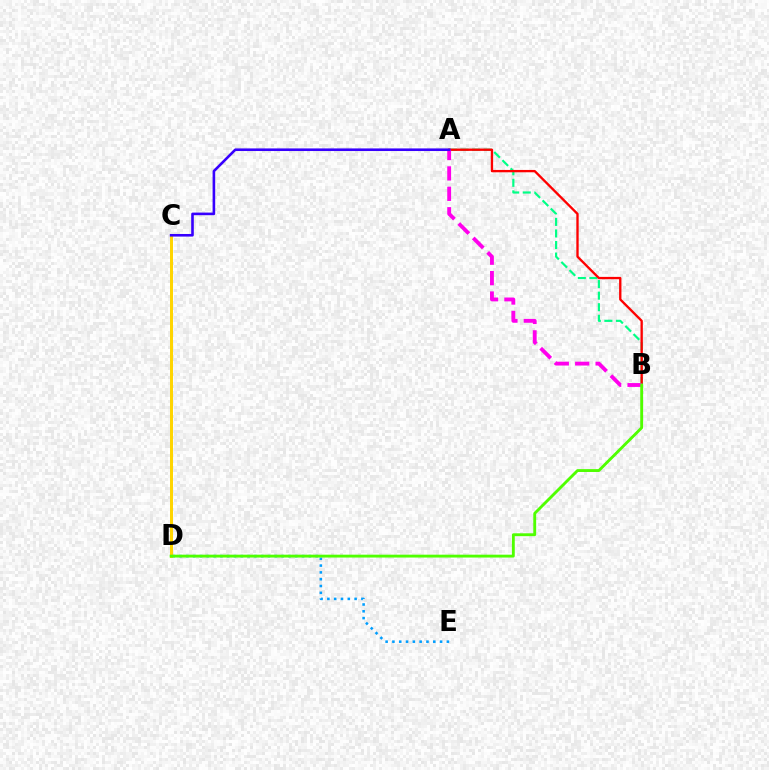{('A', 'B'): [{'color': '#00ff86', 'line_style': 'dashed', 'thickness': 1.57}, {'color': '#ff0000', 'line_style': 'solid', 'thickness': 1.68}, {'color': '#ff00ed', 'line_style': 'dashed', 'thickness': 2.77}], ('D', 'E'): [{'color': '#009eff', 'line_style': 'dotted', 'thickness': 1.85}], ('C', 'D'): [{'color': '#ffd500', 'line_style': 'solid', 'thickness': 2.15}], ('B', 'D'): [{'color': '#4fff00', 'line_style': 'solid', 'thickness': 2.06}], ('A', 'C'): [{'color': '#3700ff', 'line_style': 'solid', 'thickness': 1.88}]}